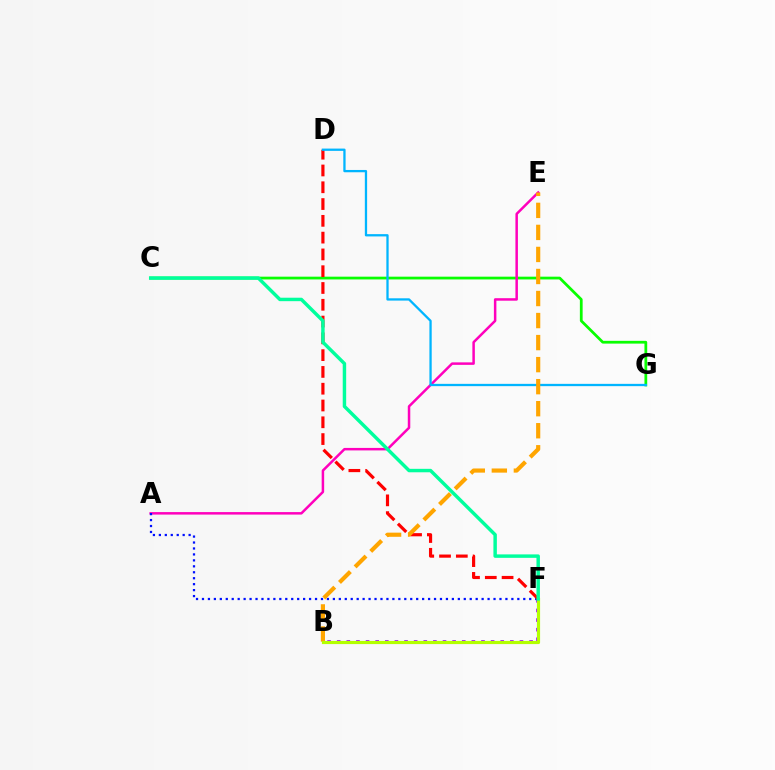{('C', 'G'): [{'color': '#08ff00', 'line_style': 'solid', 'thickness': 1.99}], ('A', 'E'): [{'color': '#ff00bd', 'line_style': 'solid', 'thickness': 1.8}], ('B', 'F'): [{'color': '#9b00ff', 'line_style': 'dotted', 'thickness': 2.61}, {'color': '#b3ff00', 'line_style': 'solid', 'thickness': 2.28}], ('A', 'F'): [{'color': '#0010ff', 'line_style': 'dotted', 'thickness': 1.62}], ('D', 'F'): [{'color': '#ff0000', 'line_style': 'dashed', 'thickness': 2.28}], ('D', 'G'): [{'color': '#00b5ff', 'line_style': 'solid', 'thickness': 1.65}], ('B', 'E'): [{'color': '#ffa500', 'line_style': 'dashed', 'thickness': 2.99}], ('C', 'F'): [{'color': '#00ff9d', 'line_style': 'solid', 'thickness': 2.48}]}